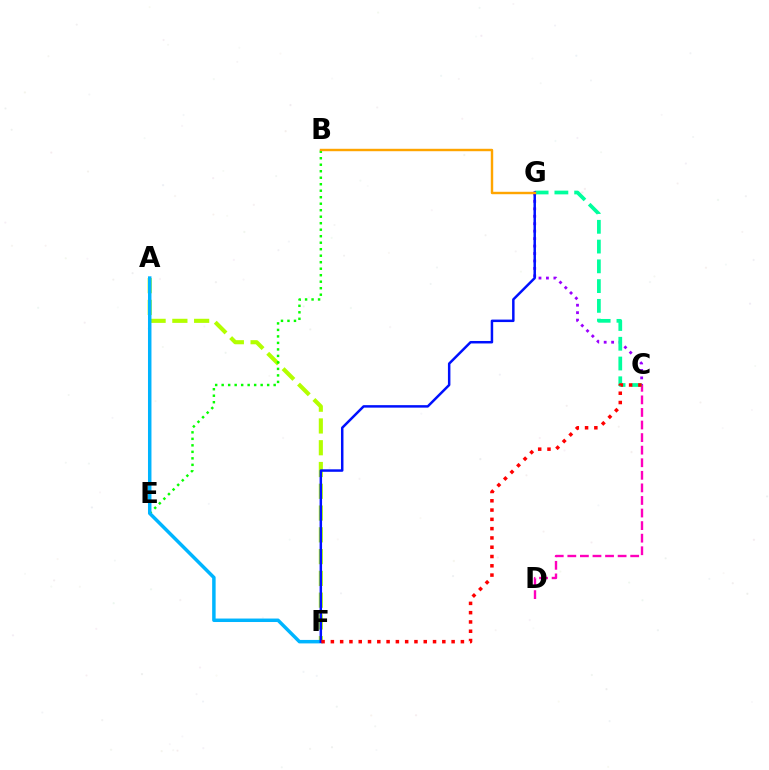{('C', 'D'): [{'color': '#ff00bd', 'line_style': 'dashed', 'thickness': 1.71}], ('C', 'G'): [{'color': '#9b00ff', 'line_style': 'dotted', 'thickness': 2.02}, {'color': '#00ff9d', 'line_style': 'dashed', 'thickness': 2.68}], ('A', 'F'): [{'color': '#b3ff00', 'line_style': 'dashed', 'thickness': 2.96}, {'color': '#00b5ff', 'line_style': 'solid', 'thickness': 2.5}], ('B', 'E'): [{'color': '#08ff00', 'line_style': 'dotted', 'thickness': 1.77}], ('F', 'G'): [{'color': '#0010ff', 'line_style': 'solid', 'thickness': 1.79}], ('C', 'F'): [{'color': '#ff0000', 'line_style': 'dotted', 'thickness': 2.52}], ('B', 'G'): [{'color': '#ffa500', 'line_style': 'solid', 'thickness': 1.74}]}